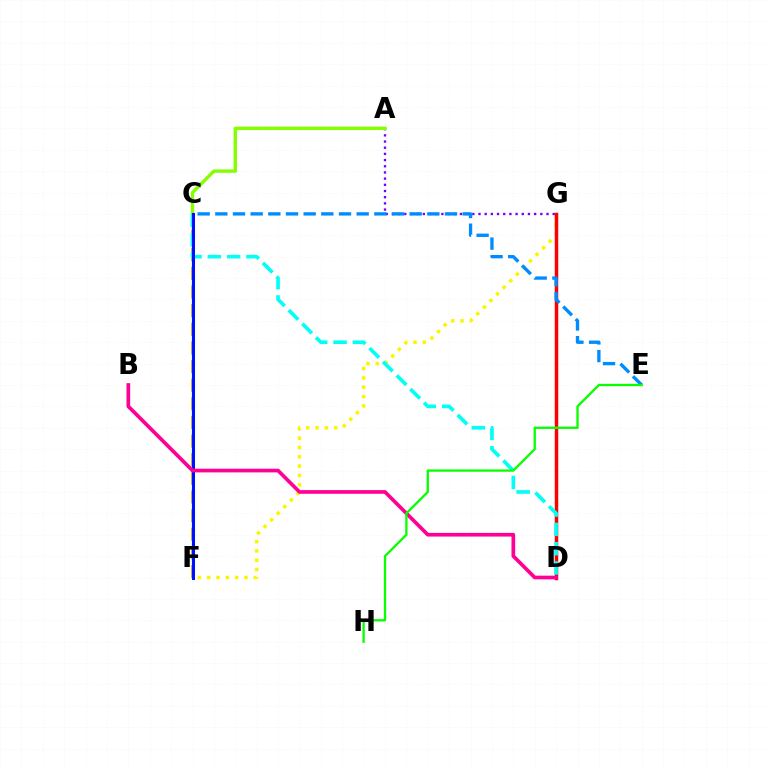{('F', 'G'): [{'color': '#fcf500', 'line_style': 'dotted', 'thickness': 2.53}], ('C', 'F'): [{'color': '#ff7c00', 'line_style': 'dashed', 'thickness': 2.53}, {'color': '#00ff74', 'line_style': 'solid', 'thickness': 1.73}, {'color': '#0010ff', 'line_style': 'solid', 'thickness': 2.17}], ('A', 'G'): [{'color': '#7200ff', 'line_style': 'dotted', 'thickness': 1.68}], ('A', 'C'): [{'color': '#84ff00', 'line_style': 'solid', 'thickness': 2.43}], ('D', 'G'): [{'color': '#ee00ff', 'line_style': 'solid', 'thickness': 2.01}, {'color': '#ff0000', 'line_style': 'solid', 'thickness': 2.5}], ('C', 'D'): [{'color': '#00fff6', 'line_style': 'dashed', 'thickness': 2.62}], ('C', 'E'): [{'color': '#008cff', 'line_style': 'dashed', 'thickness': 2.4}], ('B', 'D'): [{'color': '#ff0094', 'line_style': 'solid', 'thickness': 2.65}], ('E', 'H'): [{'color': '#08ff00', 'line_style': 'solid', 'thickness': 1.66}]}